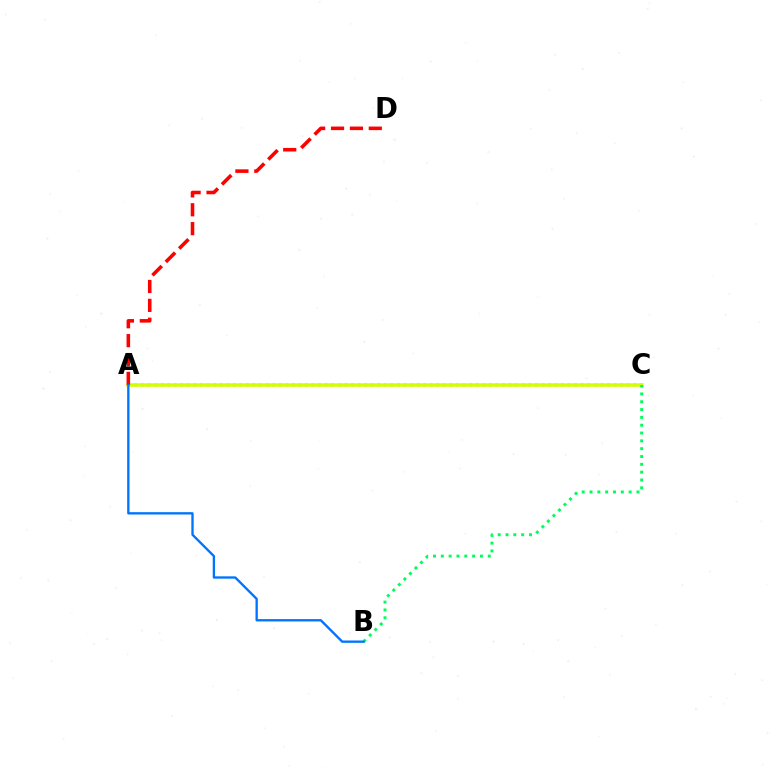{('A', 'C'): [{'color': '#b900ff', 'line_style': 'dotted', 'thickness': 1.78}, {'color': '#d1ff00', 'line_style': 'solid', 'thickness': 2.53}], ('A', 'D'): [{'color': '#ff0000', 'line_style': 'dashed', 'thickness': 2.57}], ('B', 'C'): [{'color': '#00ff5c', 'line_style': 'dotted', 'thickness': 2.13}], ('A', 'B'): [{'color': '#0074ff', 'line_style': 'solid', 'thickness': 1.68}]}